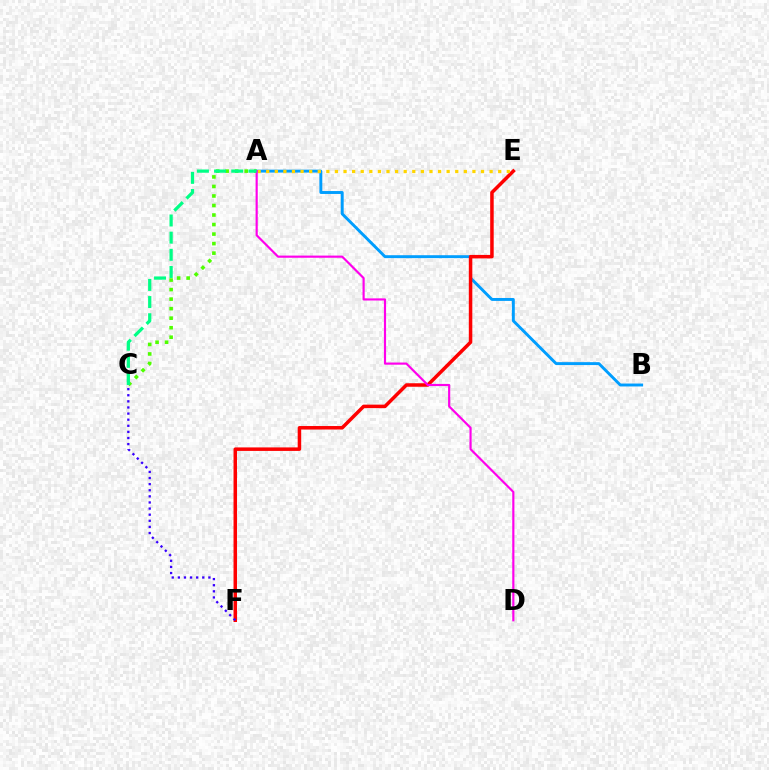{('A', 'B'): [{'color': '#009eff', 'line_style': 'solid', 'thickness': 2.1}], ('E', 'F'): [{'color': '#ff0000', 'line_style': 'solid', 'thickness': 2.52}], ('A', 'C'): [{'color': '#4fff00', 'line_style': 'dotted', 'thickness': 2.59}, {'color': '#00ff86', 'line_style': 'dashed', 'thickness': 2.33}], ('A', 'E'): [{'color': '#ffd500', 'line_style': 'dotted', 'thickness': 2.33}], ('C', 'F'): [{'color': '#3700ff', 'line_style': 'dotted', 'thickness': 1.66}], ('A', 'D'): [{'color': '#ff00ed', 'line_style': 'solid', 'thickness': 1.56}]}